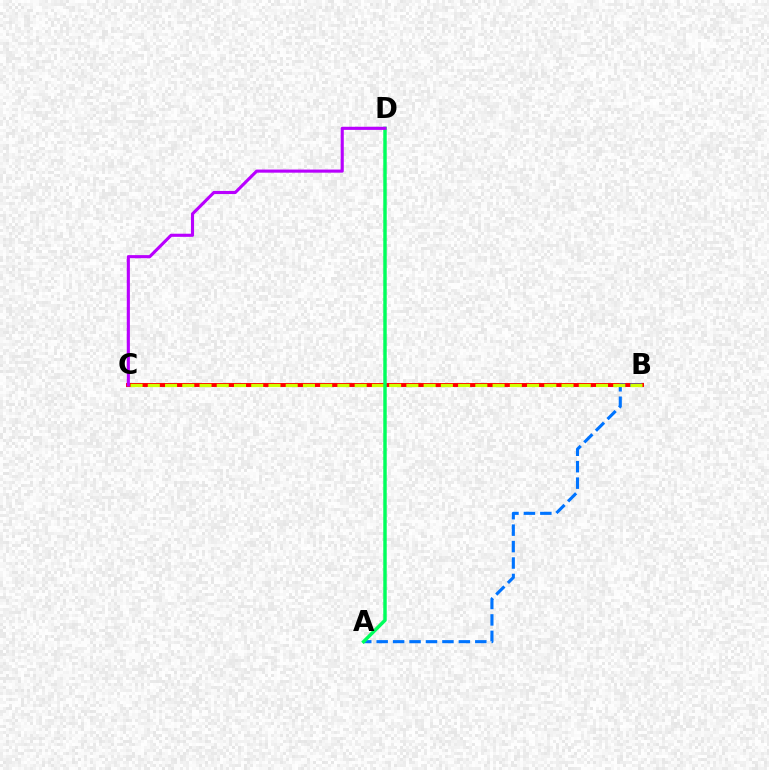{('B', 'C'): [{'color': '#ff0000', 'line_style': 'solid', 'thickness': 2.83}, {'color': '#d1ff00', 'line_style': 'dashed', 'thickness': 2.34}], ('A', 'B'): [{'color': '#0074ff', 'line_style': 'dashed', 'thickness': 2.23}], ('A', 'D'): [{'color': '#00ff5c', 'line_style': 'solid', 'thickness': 2.49}], ('C', 'D'): [{'color': '#b900ff', 'line_style': 'solid', 'thickness': 2.24}]}